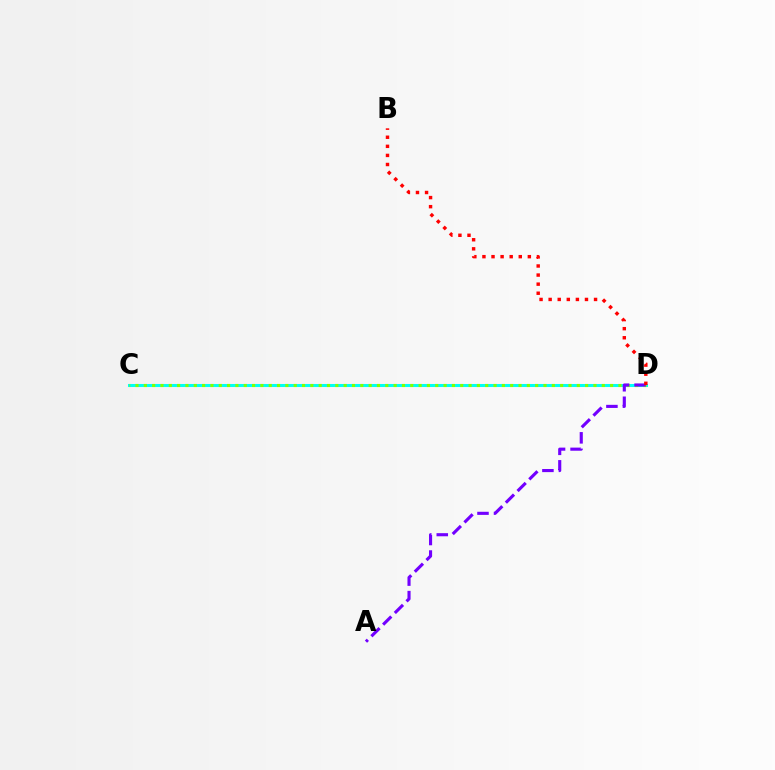{('C', 'D'): [{'color': '#00fff6', 'line_style': 'solid', 'thickness': 2.19}, {'color': '#84ff00', 'line_style': 'dotted', 'thickness': 2.26}], ('A', 'D'): [{'color': '#7200ff', 'line_style': 'dashed', 'thickness': 2.24}], ('B', 'D'): [{'color': '#ff0000', 'line_style': 'dotted', 'thickness': 2.47}]}